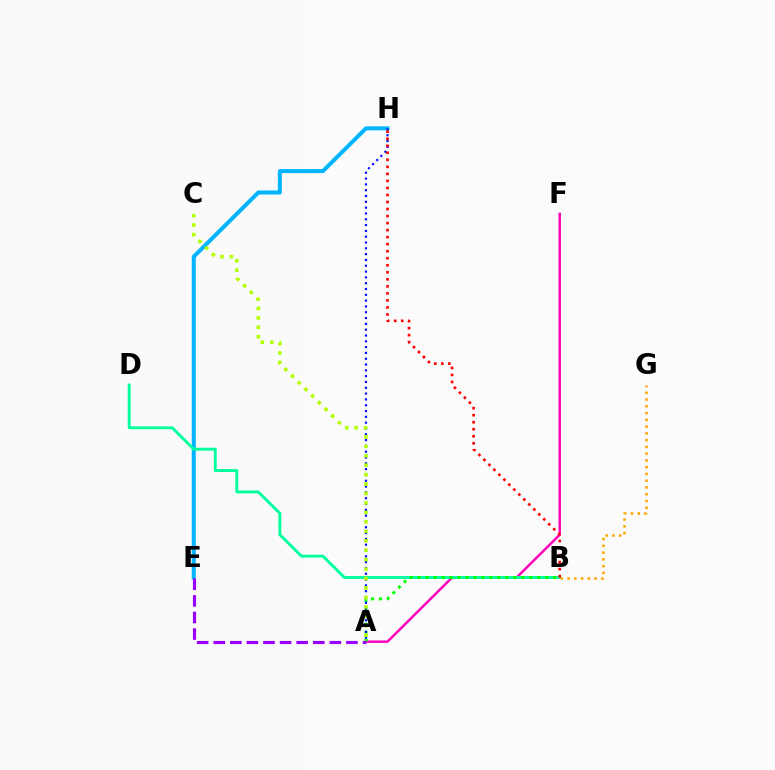{('A', 'F'): [{'color': '#ff00bd', 'line_style': 'solid', 'thickness': 1.77}], ('E', 'H'): [{'color': '#00b5ff', 'line_style': 'solid', 'thickness': 2.89}], ('B', 'D'): [{'color': '#00ff9d', 'line_style': 'solid', 'thickness': 2.07}], ('A', 'B'): [{'color': '#08ff00', 'line_style': 'dotted', 'thickness': 2.16}], ('A', 'H'): [{'color': '#0010ff', 'line_style': 'dotted', 'thickness': 1.58}], ('B', 'H'): [{'color': '#ff0000', 'line_style': 'dotted', 'thickness': 1.91}], ('A', 'E'): [{'color': '#9b00ff', 'line_style': 'dashed', 'thickness': 2.25}], ('B', 'G'): [{'color': '#ffa500', 'line_style': 'dotted', 'thickness': 1.84}], ('A', 'C'): [{'color': '#b3ff00', 'line_style': 'dotted', 'thickness': 2.57}]}